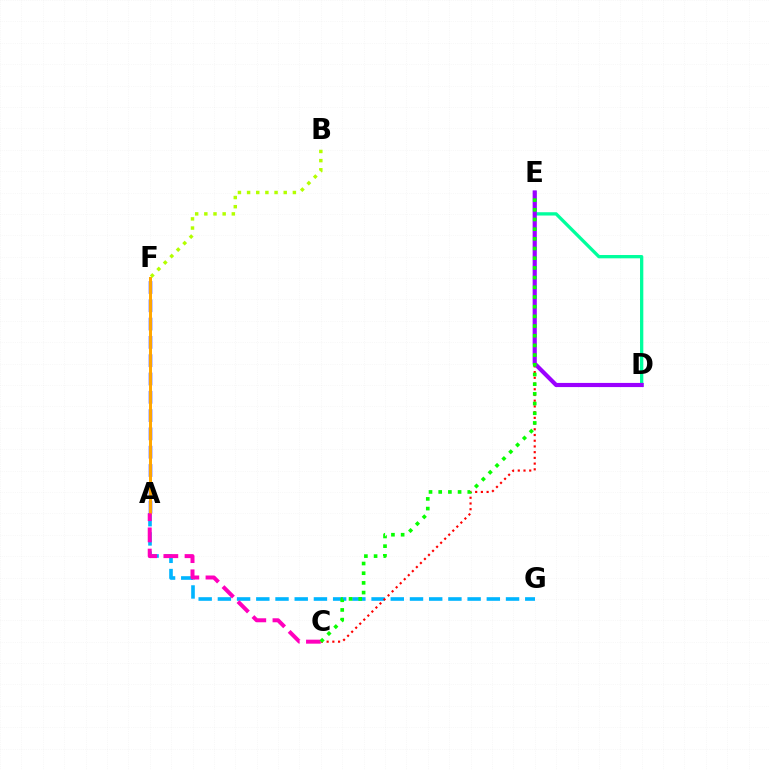{('A', 'G'): [{'color': '#00b5ff', 'line_style': 'dashed', 'thickness': 2.61}], ('C', 'E'): [{'color': '#ff0000', 'line_style': 'dotted', 'thickness': 1.55}, {'color': '#08ff00', 'line_style': 'dotted', 'thickness': 2.63}], ('D', 'E'): [{'color': '#00ff9d', 'line_style': 'solid', 'thickness': 2.38}, {'color': '#9b00ff', 'line_style': 'solid', 'thickness': 2.99}], ('A', 'F'): [{'color': '#0010ff', 'line_style': 'dashed', 'thickness': 2.49}, {'color': '#ffa500', 'line_style': 'solid', 'thickness': 2.14}], ('A', 'C'): [{'color': '#ff00bd', 'line_style': 'dashed', 'thickness': 2.88}], ('B', 'F'): [{'color': '#b3ff00', 'line_style': 'dotted', 'thickness': 2.49}]}